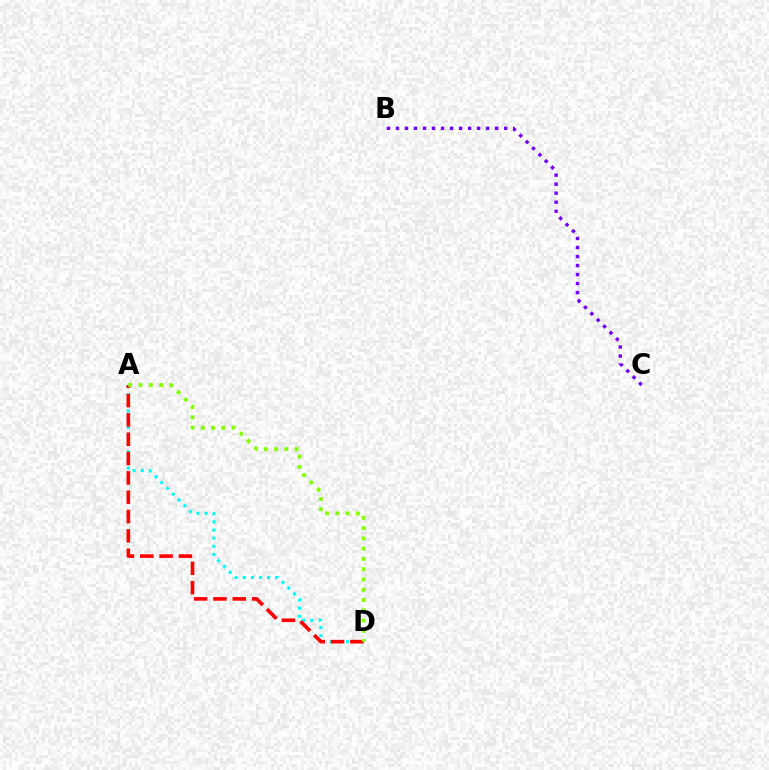{('A', 'D'): [{'color': '#00fff6', 'line_style': 'dotted', 'thickness': 2.22}, {'color': '#ff0000', 'line_style': 'dashed', 'thickness': 2.63}, {'color': '#84ff00', 'line_style': 'dotted', 'thickness': 2.79}], ('B', 'C'): [{'color': '#7200ff', 'line_style': 'dotted', 'thickness': 2.45}]}